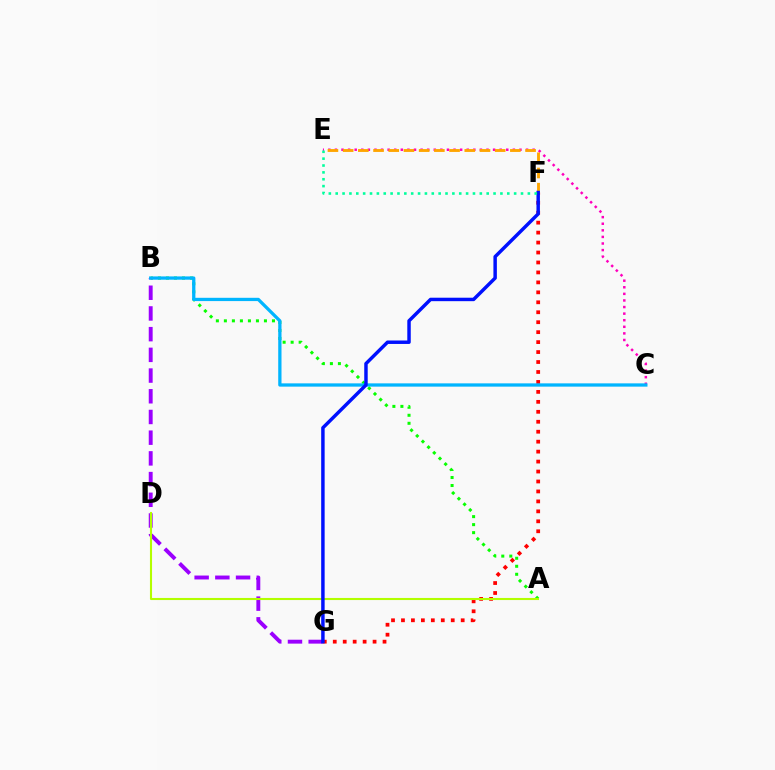{('C', 'E'): [{'color': '#ff00bd', 'line_style': 'dotted', 'thickness': 1.79}], ('A', 'B'): [{'color': '#08ff00', 'line_style': 'dotted', 'thickness': 2.18}], ('B', 'G'): [{'color': '#9b00ff', 'line_style': 'dashed', 'thickness': 2.81}], ('F', 'G'): [{'color': '#ff0000', 'line_style': 'dotted', 'thickness': 2.7}, {'color': '#0010ff', 'line_style': 'solid', 'thickness': 2.49}], ('E', 'F'): [{'color': '#ffa500', 'line_style': 'dashed', 'thickness': 2.07}, {'color': '#00ff9d', 'line_style': 'dotted', 'thickness': 1.86}], ('A', 'D'): [{'color': '#b3ff00', 'line_style': 'solid', 'thickness': 1.51}], ('B', 'C'): [{'color': '#00b5ff', 'line_style': 'solid', 'thickness': 2.36}]}